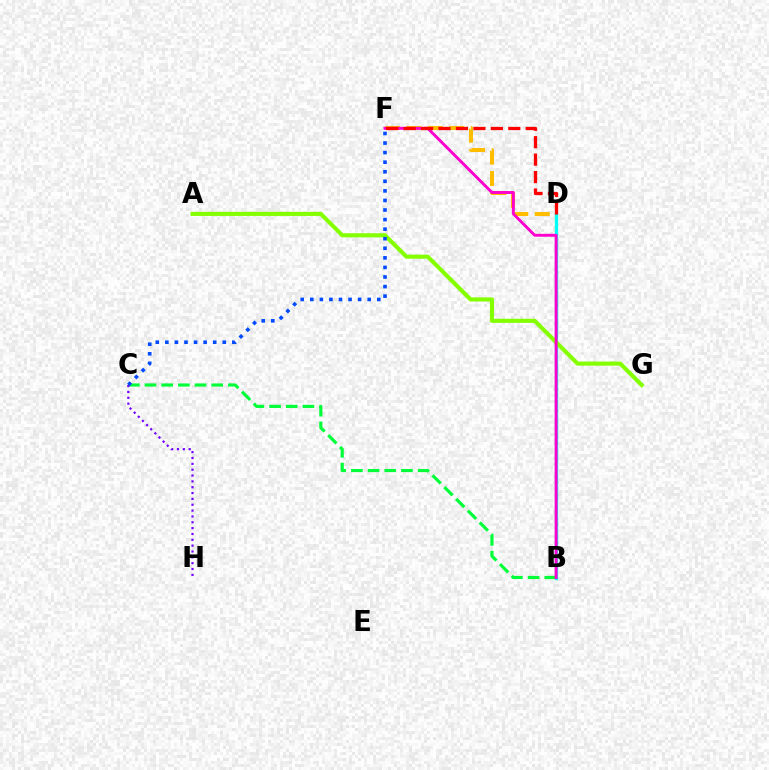{('D', 'F'): [{'color': '#ffbd00', 'line_style': 'dashed', 'thickness': 2.91}, {'color': '#ff0000', 'line_style': 'dashed', 'thickness': 2.37}], ('B', 'D'): [{'color': '#00fff6', 'line_style': 'solid', 'thickness': 2.38}], ('B', 'C'): [{'color': '#00ff39', 'line_style': 'dashed', 'thickness': 2.27}], ('A', 'G'): [{'color': '#84ff00', 'line_style': 'solid', 'thickness': 2.95}], ('B', 'F'): [{'color': '#ff00cf', 'line_style': 'solid', 'thickness': 2.1}], ('C', 'F'): [{'color': '#004bff', 'line_style': 'dotted', 'thickness': 2.6}], ('C', 'H'): [{'color': '#7200ff', 'line_style': 'dotted', 'thickness': 1.59}]}